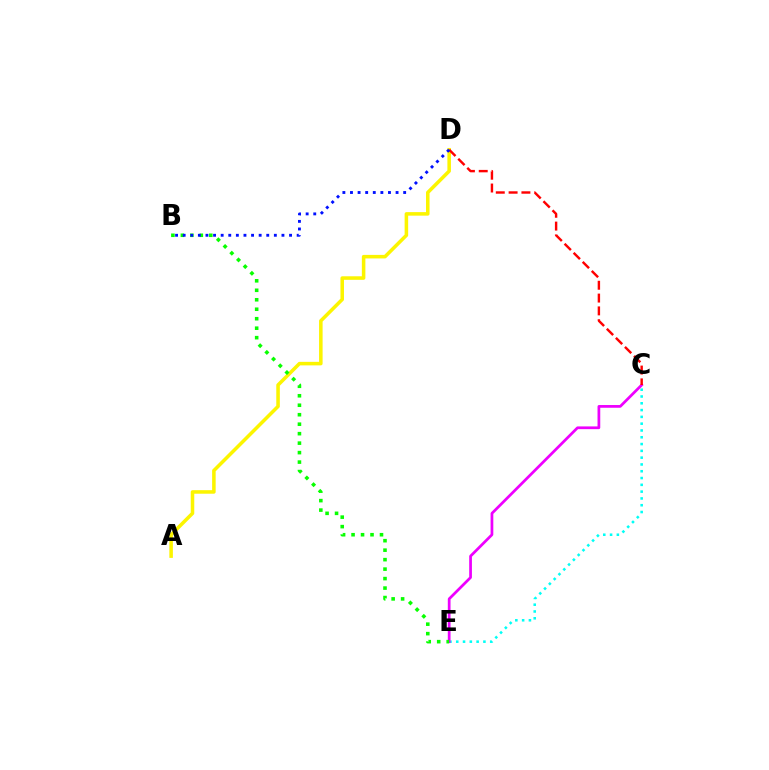{('A', 'D'): [{'color': '#fcf500', 'line_style': 'solid', 'thickness': 2.55}], ('C', 'E'): [{'color': '#00fff6', 'line_style': 'dotted', 'thickness': 1.85}, {'color': '#ee00ff', 'line_style': 'solid', 'thickness': 1.97}], ('B', 'E'): [{'color': '#08ff00', 'line_style': 'dotted', 'thickness': 2.57}], ('C', 'D'): [{'color': '#ff0000', 'line_style': 'dashed', 'thickness': 1.74}], ('B', 'D'): [{'color': '#0010ff', 'line_style': 'dotted', 'thickness': 2.06}]}